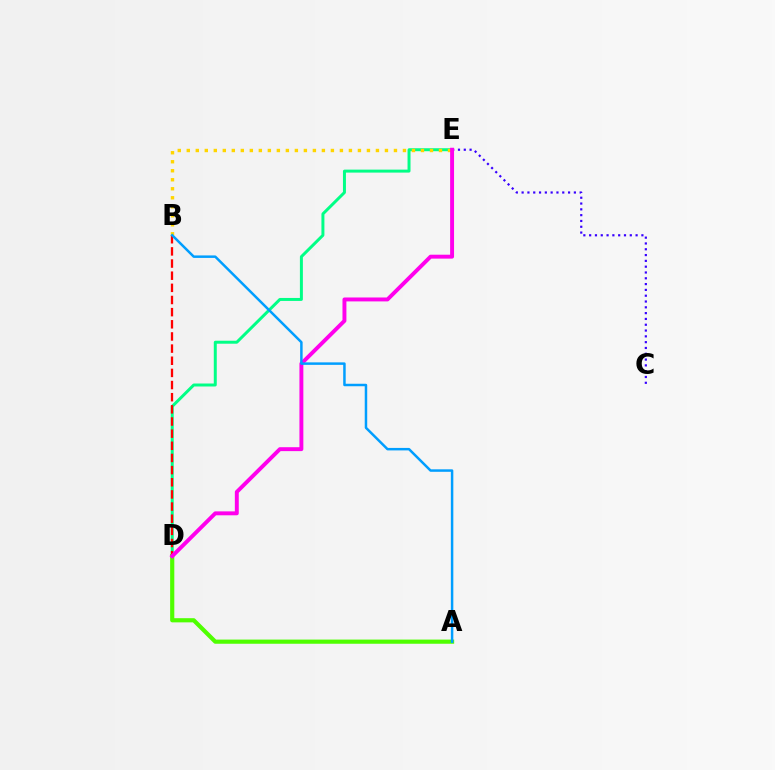{('D', 'E'): [{'color': '#00ff86', 'line_style': 'solid', 'thickness': 2.14}, {'color': '#ff00ed', 'line_style': 'solid', 'thickness': 2.82}], ('A', 'D'): [{'color': '#4fff00', 'line_style': 'solid', 'thickness': 3.0}], ('B', 'D'): [{'color': '#ff0000', 'line_style': 'dashed', 'thickness': 1.65}], ('B', 'E'): [{'color': '#ffd500', 'line_style': 'dotted', 'thickness': 2.45}], ('C', 'E'): [{'color': '#3700ff', 'line_style': 'dotted', 'thickness': 1.58}], ('A', 'B'): [{'color': '#009eff', 'line_style': 'solid', 'thickness': 1.79}]}